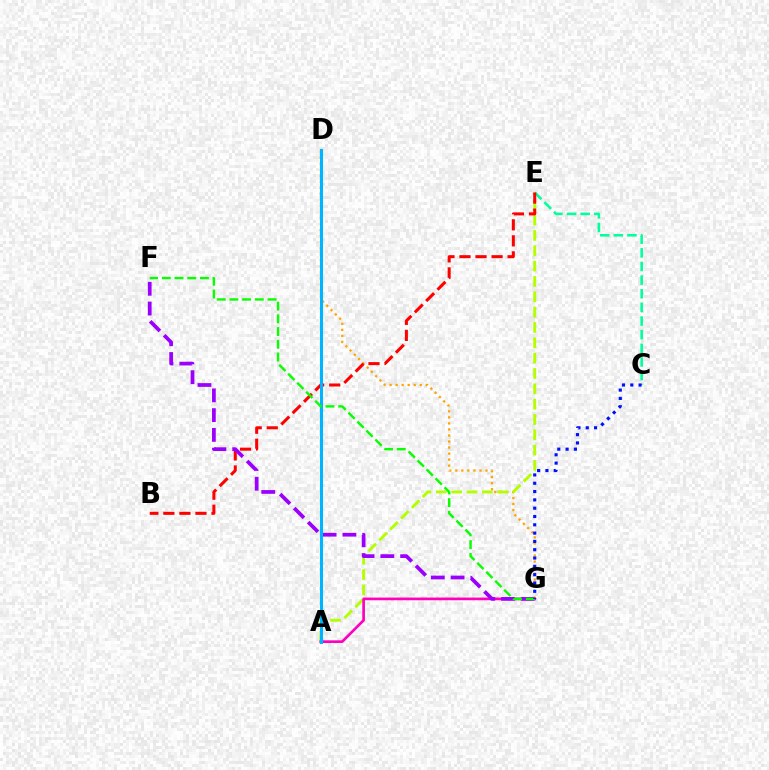{('D', 'G'): [{'color': '#ffa500', 'line_style': 'dotted', 'thickness': 1.64}], ('A', 'E'): [{'color': '#b3ff00', 'line_style': 'dashed', 'thickness': 2.08}], ('C', 'E'): [{'color': '#00ff9d', 'line_style': 'dashed', 'thickness': 1.85}], ('B', 'E'): [{'color': '#ff0000', 'line_style': 'dashed', 'thickness': 2.18}], ('A', 'G'): [{'color': '#ff00bd', 'line_style': 'solid', 'thickness': 1.94}], ('F', 'G'): [{'color': '#9b00ff', 'line_style': 'dashed', 'thickness': 2.69}, {'color': '#08ff00', 'line_style': 'dashed', 'thickness': 1.73}], ('A', 'D'): [{'color': '#00b5ff', 'line_style': 'solid', 'thickness': 2.19}], ('C', 'G'): [{'color': '#0010ff', 'line_style': 'dotted', 'thickness': 2.26}]}